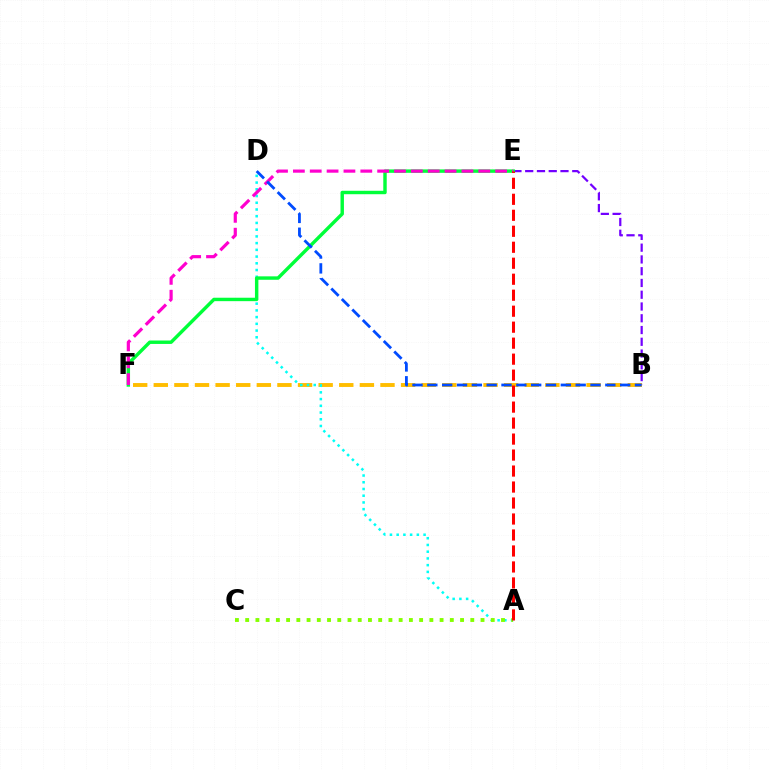{('B', 'F'): [{'color': '#ffbd00', 'line_style': 'dashed', 'thickness': 2.8}], ('A', 'D'): [{'color': '#00fff6', 'line_style': 'dotted', 'thickness': 1.83}], ('B', 'E'): [{'color': '#7200ff', 'line_style': 'dashed', 'thickness': 1.6}], ('E', 'F'): [{'color': '#00ff39', 'line_style': 'solid', 'thickness': 2.47}, {'color': '#ff00cf', 'line_style': 'dashed', 'thickness': 2.29}], ('B', 'D'): [{'color': '#004bff', 'line_style': 'dashed', 'thickness': 2.02}], ('A', 'C'): [{'color': '#84ff00', 'line_style': 'dotted', 'thickness': 2.78}], ('A', 'E'): [{'color': '#ff0000', 'line_style': 'dashed', 'thickness': 2.17}]}